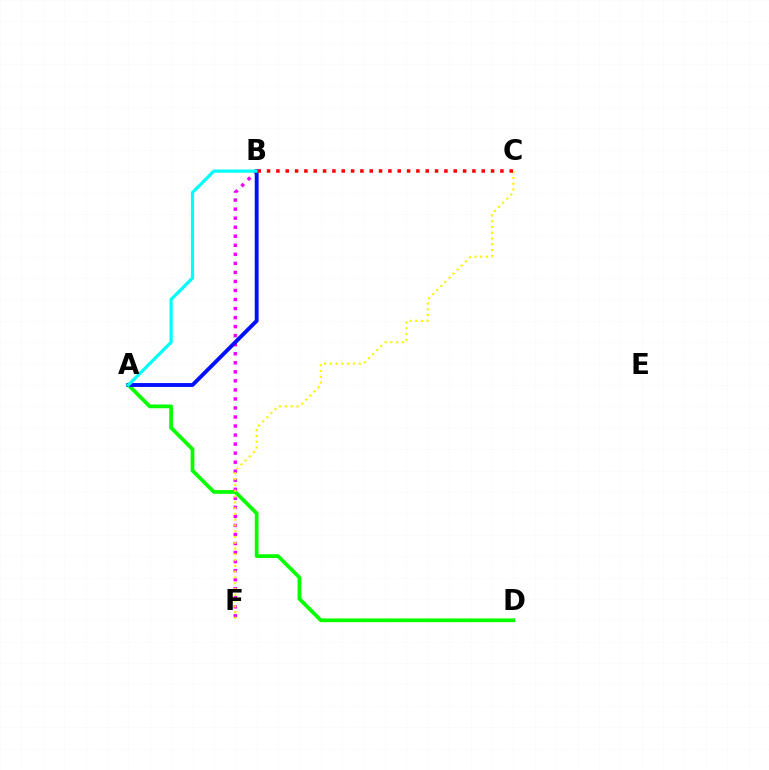{('A', 'D'): [{'color': '#08ff00', 'line_style': 'solid', 'thickness': 2.7}], ('B', 'F'): [{'color': '#ee00ff', 'line_style': 'dotted', 'thickness': 2.46}], ('A', 'B'): [{'color': '#0010ff', 'line_style': 'solid', 'thickness': 2.79}, {'color': '#00fff6', 'line_style': 'solid', 'thickness': 2.31}], ('C', 'F'): [{'color': '#fcf500', 'line_style': 'dotted', 'thickness': 1.57}], ('B', 'C'): [{'color': '#ff0000', 'line_style': 'dotted', 'thickness': 2.54}]}